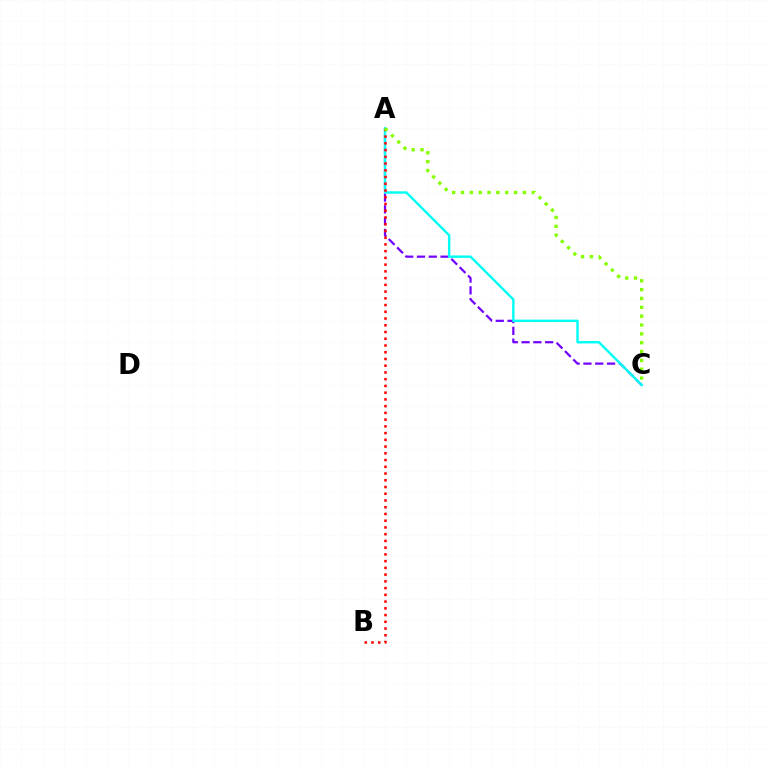{('A', 'C'): [{'color': '#7200ff', 'line_style': 'dashed', 'thickness': 1.6}, {'color': '#00fff6', 'line_style': 'solid', 'thickness': 1.74}, {'color': '#84ff00', 'line_style': 'dotted', 'thickness': 2.4}], ('A', 'B'): [{'color': '#ff0000', 'line_style': 'dotted', 'thickness': 1.83}]}